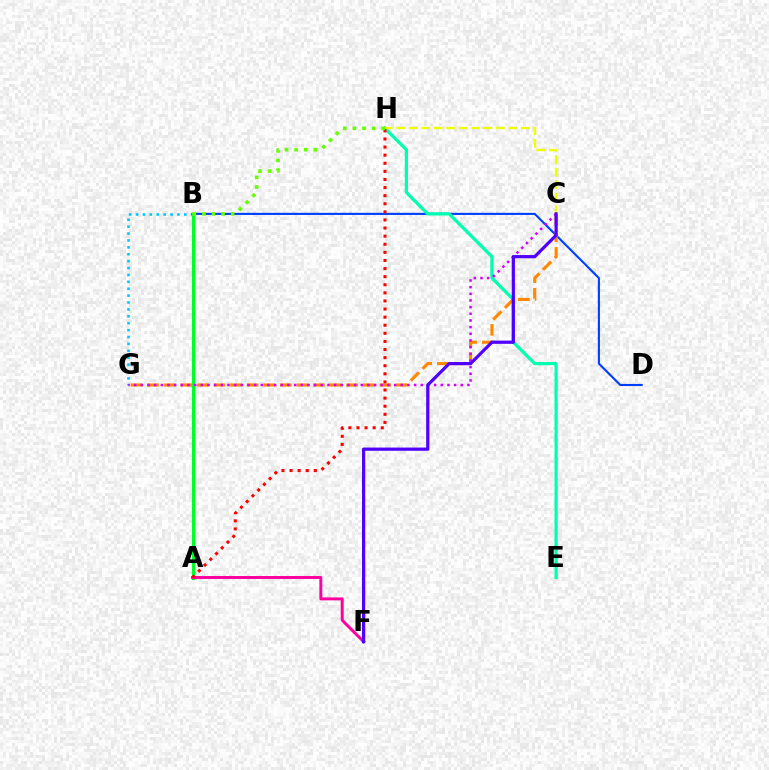{('B', 'G'): [{'color': '#00c7ff', 'line_style': 'dotted', 'thickness': 1.87}], ('B', 'D'): [{'color': '#003fff', 'line_style': 'solid', 'thickness': 1.52}], ('E', 'H'): [{'color': '#00ffaf', 'line_style': 'solid', 'thickness': 2.32}], ('C', 'G'): [{'color': '#ff8800', 'line_style': 'dashed', 'thickness': 2.25}, {'color': '#d600ff', 'line_style': 'dotted', 'thickness': 1.81}], ('A', 'B'): [{'color': '#00ff27', 'line_style': 'solid', 'thickness': 2.29}], ('A', 'F'): [{'color': '#ff00a0', 'line_style': 'solid', 'thickness': 2.12}], ('C', 'H'): [{'color': '#eeff00', 'line_style': 'dashed', 'thickness': 1.69}], ('A', 'H'): [{'color': '#ff0000', 'line_style': 'dotted', 'thickness': 2.2}], ('B', 'H'): [{'color': '#66ff00', 'line_style': 'dotted', 'thickness': 2.61}], ('C', 'F'): [{'color': '#4f00ff', 'line_style': 'solid', 'thickness': 2.31}]}